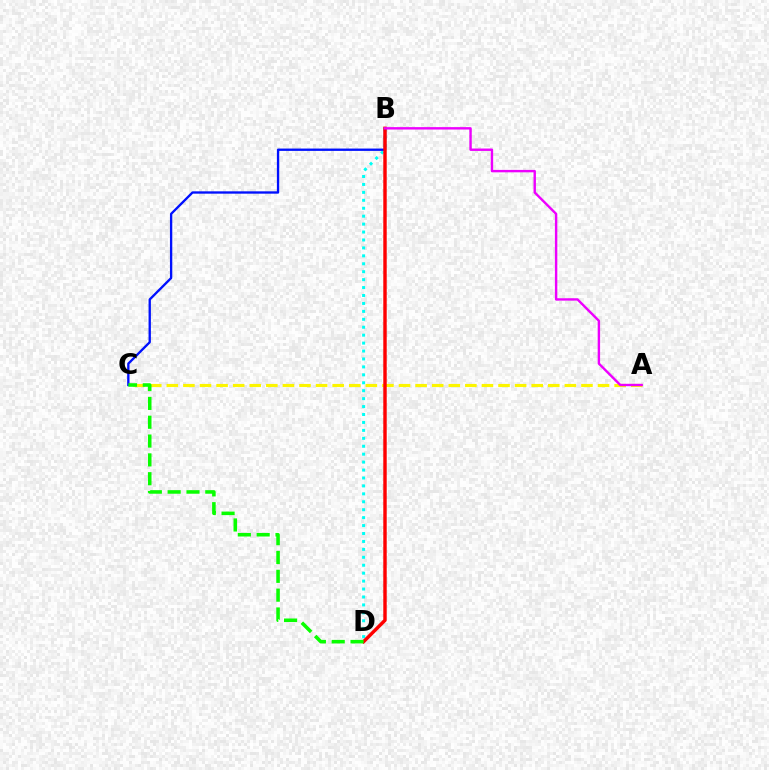{('A', 'C'): [{'color': '#fcf500', 'line_style': 'dashed', 'thickness': 2.25}], ('B', 'D'): [{'color': '#00fff6', 'line_style': 'dotted', 'thickness': 2.16}, {'color': '#ff0000', 'line_style': 'solid', 'thickness': 2.47}], ('B', 'C'): [{'color': '#0010ff', 'line_style': 'solid', 'thickness': 1.68}], ('A', 'B'): [{'color': '#ee00ff', 'line_style': 'solid', 'thickness': 1.73}], ('C', 'D'): [{'color': '#08ff00', 'line_style': 'dashed', 'thickness': 2.56}]}